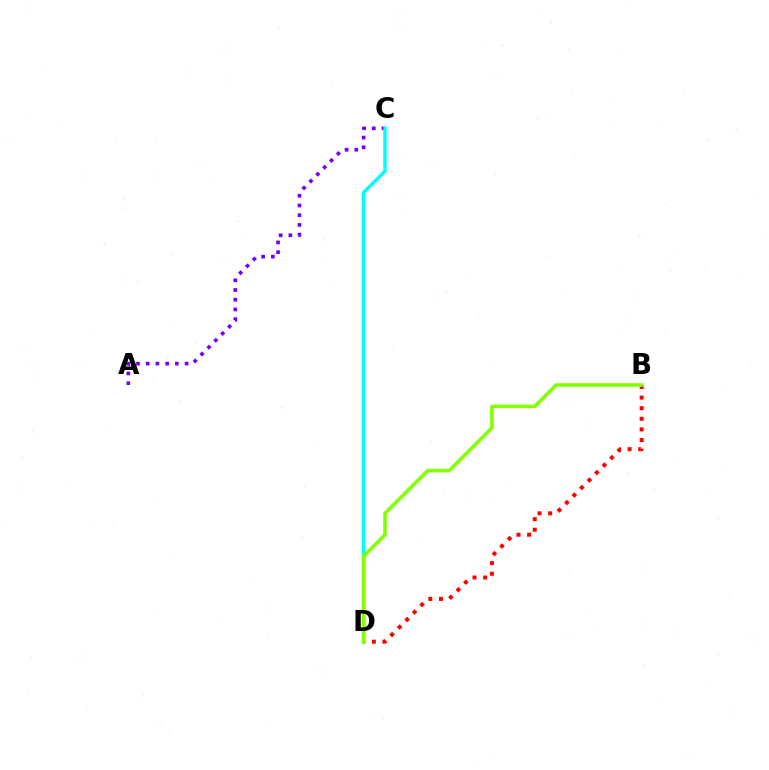{('A', 'C'): [{'color': '#7200ff', 'line_style': 'dotted', 'thickness': 2.64}], ('B', 'D'): [{'color': '#ff0000', 'line_style': 'dotted', 'thickness': 2.88}, {'color': '#84ff00', 'line_style': 'solid', 'thickness': 2.6}], ('C', 'D'): [{'color': '#00fff6', 'line_style': 'solid', 'thickness': 2.48}]}